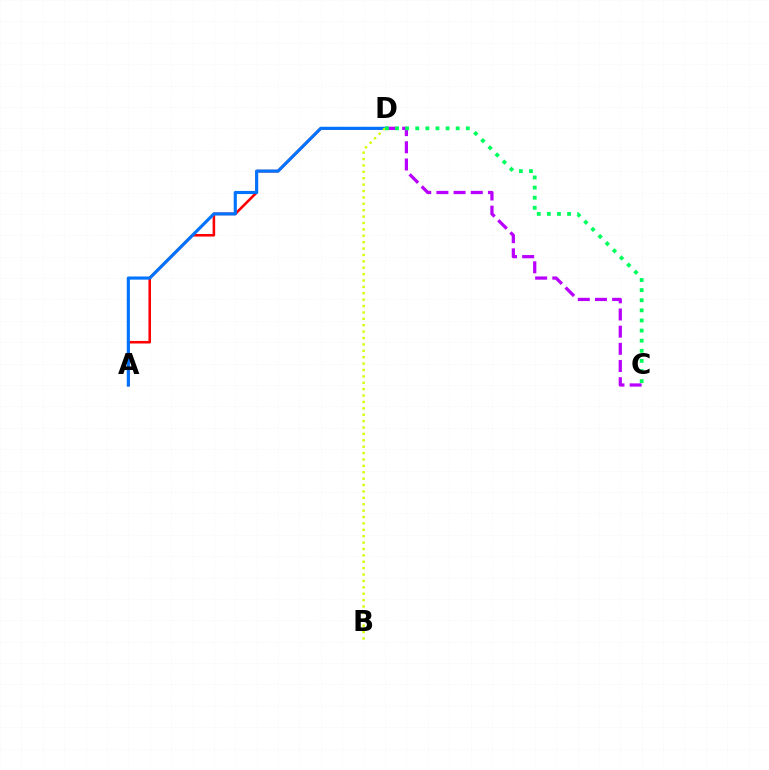{('C', 'D'): [{'color': '#b900ff', 'line_style': 'dashed', 'thickness': 2.33}, {'color': '#00ff5c', 'line_style': 'dotted', 'thickness': 2.75}], ('A', 'D'): [{'color': '#ff0000', 'line_style': 'solid', 'thickness': 1.85}, {'color': '#0074ff', 'line_style': 'solid', 'thickness': 2.26}], ('B', 'D'): [{'color': '#d1ff00', 'line_style': 'dotted', 'thickness': 1.74}]}